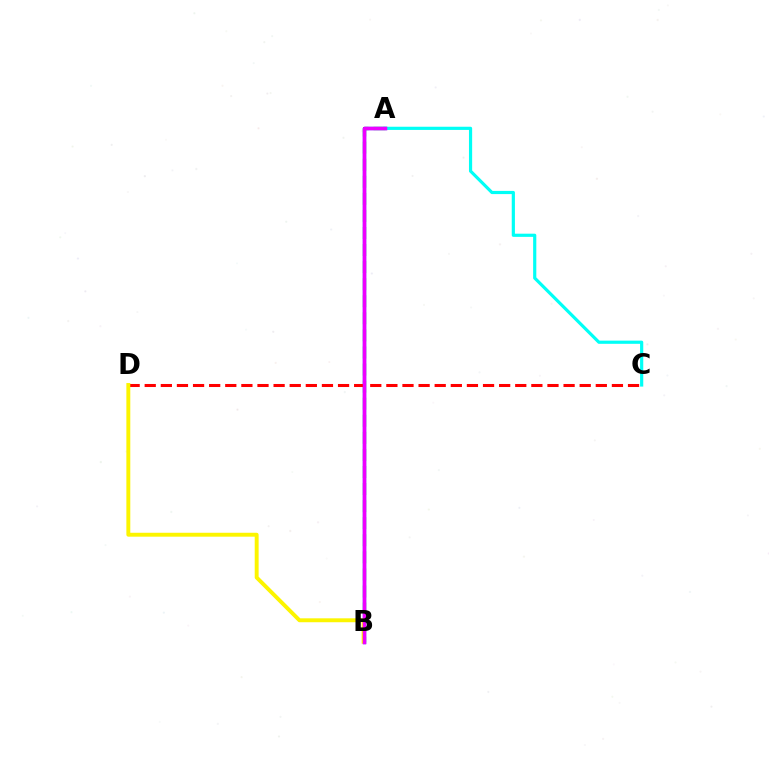{('A', 'B'): [{'color': '#08ff00', 'line_style': 'dashed', 'thickness': 2.32}, {'color': '#0010ff', 'line_style': 'solid', 'thickness': 2.37}, {'color': '#ee00ff', 'line_style': 'solid', 'thickness': 2.51}], ('A', 'C'): [{'color': '#00fff6', 'line_style': 'solid', 'thickness': 2.29}], ('C', 'D'): [{'color': '#ff0000', 'line_style': 'dashed', 'thickness': 2.19}], ('B', 'D'): [{'color': '#fcf500', 'line_style': 'solid', 'thickness': 2.82}]}